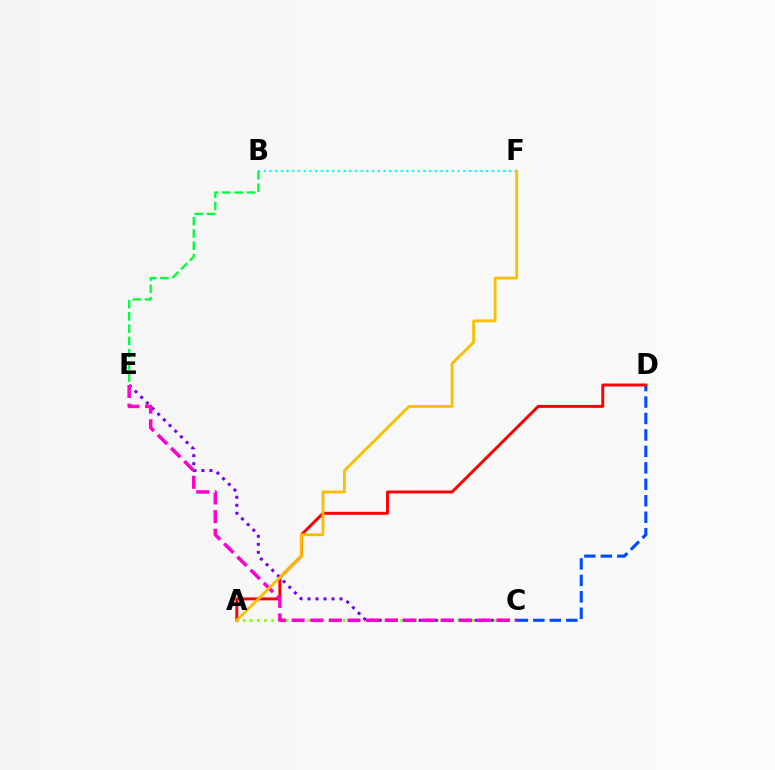{('A', 'C'): [{'color': '#84ff00', 'line_style': 'dotted', 'thickness': 1.95}], ('C', 'D'): [{'color': '#004bff', 'line_style': 'dashed', 'thickness': 2.24}], ('A', 'D'): [{'color': '#ff0000', 'line_style': 'solid', 'thickness': 2.12}], ('C', 'E'): [{'color': '#7200ff', 'line_style': 'dotted', 'thickness': 2.17}, {'color': '#ff00cf', 'line_style': 'dashed', 'thickness': 2.53}], ('B', 'F'): [{'color': '#00fff6', 'line_style': 'dotted', 'thickness': 1.55}], ('B', 'E'): [{'color': '#00ff39', 'line_style': 'dashed', 'thickness': 1.67}], ('A', 'F'): [{'color': '#ffbd00', 'line_style': 'solid', 'thickness': 2.02}]}